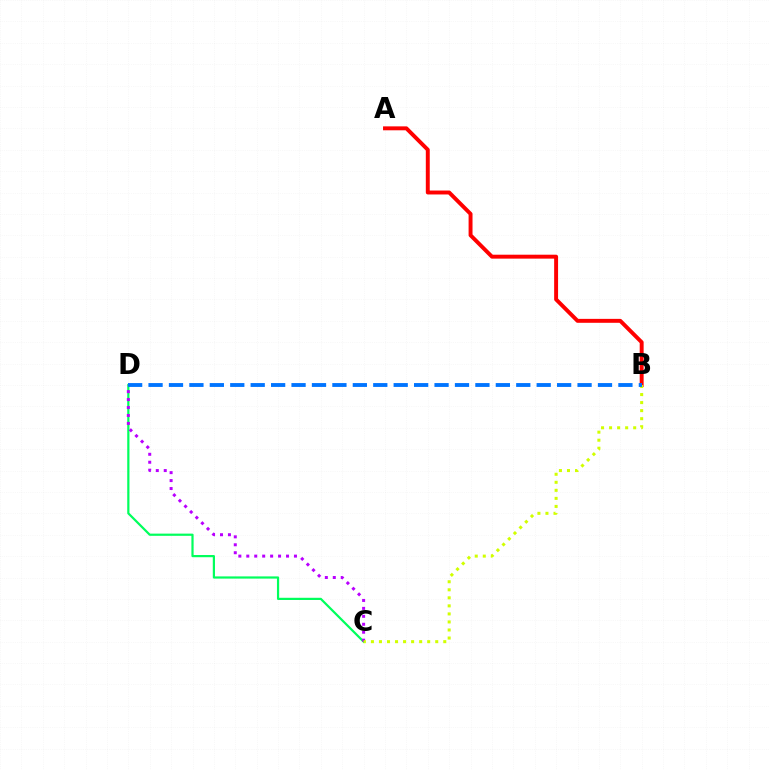{('C', 'D'): [{'color': '#00ff5c', 'line_style': 'solid', 'thickness': 1.59}, {'color': '#b900ff', 'line_style': 'dotted', 'thickness': 2.16}], ('A', 'B'): [{'color': '#ff0000', 'line_style': 'solid', 'thickness': 2.83}], ('B', 'C'): [{'color': '#d1ff00', 'line_style': 'dotted', 'thickness': 2.18}], ('B', 'D'): [{'color': '#0074ff', 'line_style': 'dashed', 'thickness': 2.78}]}